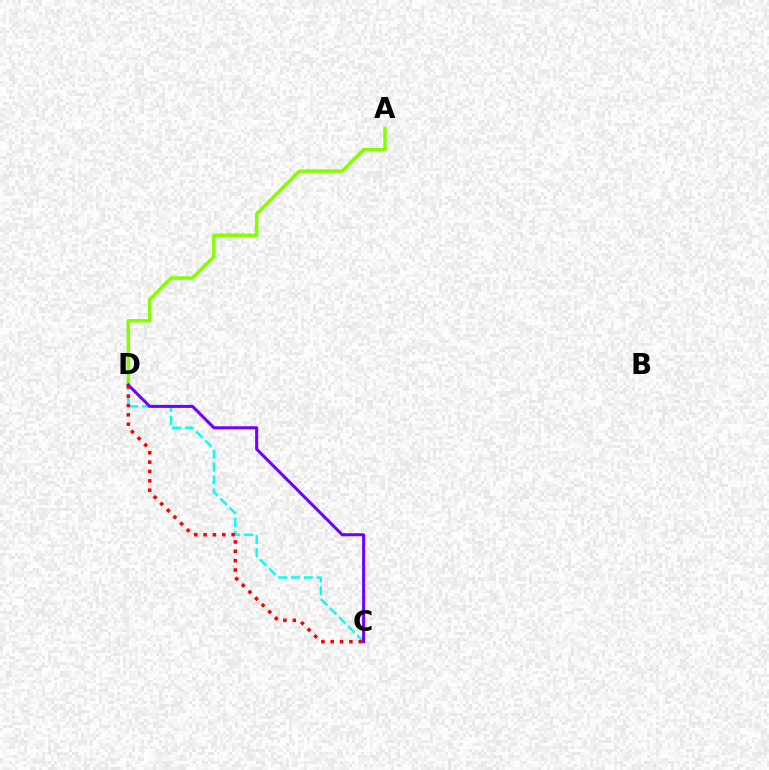{('C', 'D'): [{'color': '#00fff6', 'line_style': 'dashed', 'thickness': 1.74}, {'color': '#7200ff', 'line_style': 'solid', 'thickness': 2.18}, {'color': '#ff0000', 'line_style': 'dotted', 'thickness': 2.54}], ('A', 'D'): [{'color': '#84ff00', 'line_style': 'solid', 'thickness': 2.51}]}